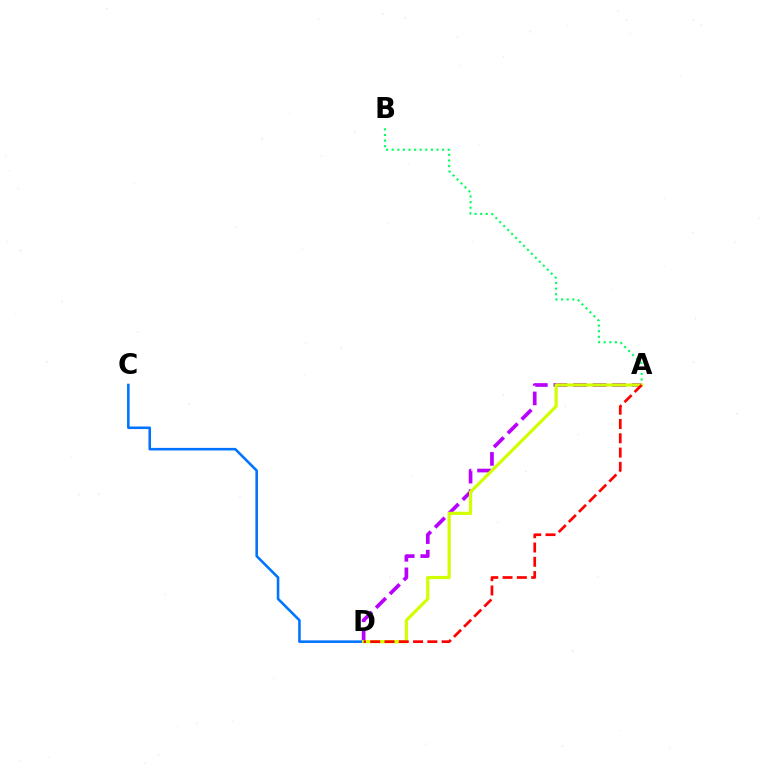{('A', 'D'): [{'color': '#b900ff', 'line_style': 'dashed', 'thickness': 2.66}, {'color': '#d1ff00', 'line_style': 'solid', 'thickness': 2.3}, {'color': '#ff0000', 'line_style': 'dashed', 'thickness': 1.94}], ('C', 'D'): [{'color': '#0074ff', 'line_style': 'solid', 'thickness': 1.86}], ('A', 'B'): [{'color': '#00ff5c', 'line_style': 'dotted', 'thickness': 1.52}]}